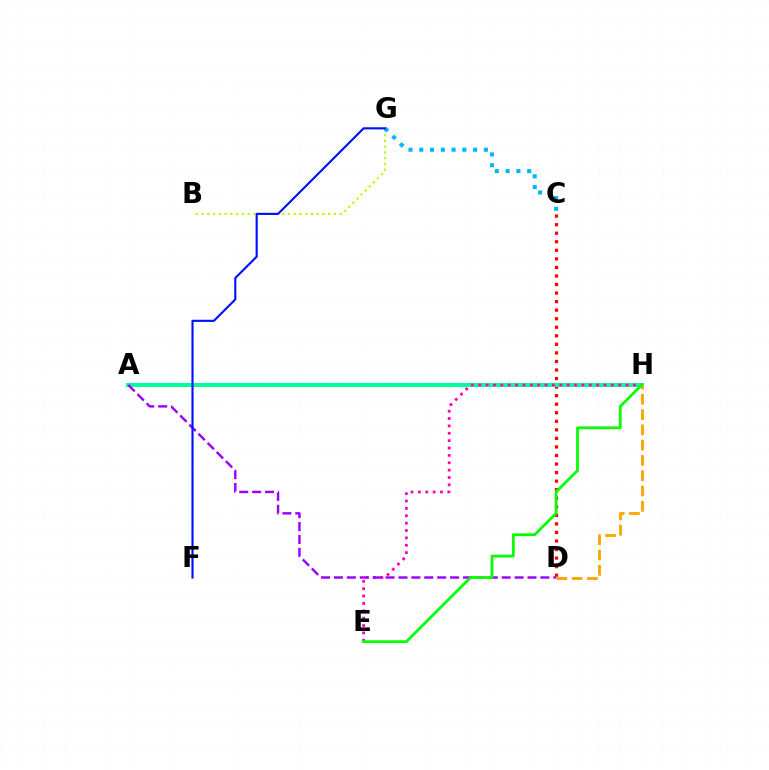{('C', 'D'): [{'color': '#ff0000', 'line_style': 'dotted', 'thickness': 2.32}], ('A', 'H'): [{'color': '#00ff9d', 'line_style': 'solid', 'thickness': 2.87}], ('E', 'H'): [{'color': '#ff00bd', 'line_style': 'dotted', 'thickness': 2.0}, {'color': '#08ff00', 'line_style': 'solid', 'thickness': 2.01}], ('B', 'G'): [{'color': '#b3ff00', 'line_style': 'dotted', 'thickness': 1.56}], ('A', 'D'): [{'color': '#9b00ff', 'line_style': 'dashed', 'thickness': 1.75}], ('C', 'G'): [{'color': '#00b5ff', 'line_style': 'dotted', 'thickness': 2.93}], ('D', 'H'): [{'color': '#ffa500', 'line_style': 'dashed', 'thickness': 2.08}], ('F', 'G'): [{'color': '#0010ff', 'line_style': 'solid', 'thickness': 1.53}]}